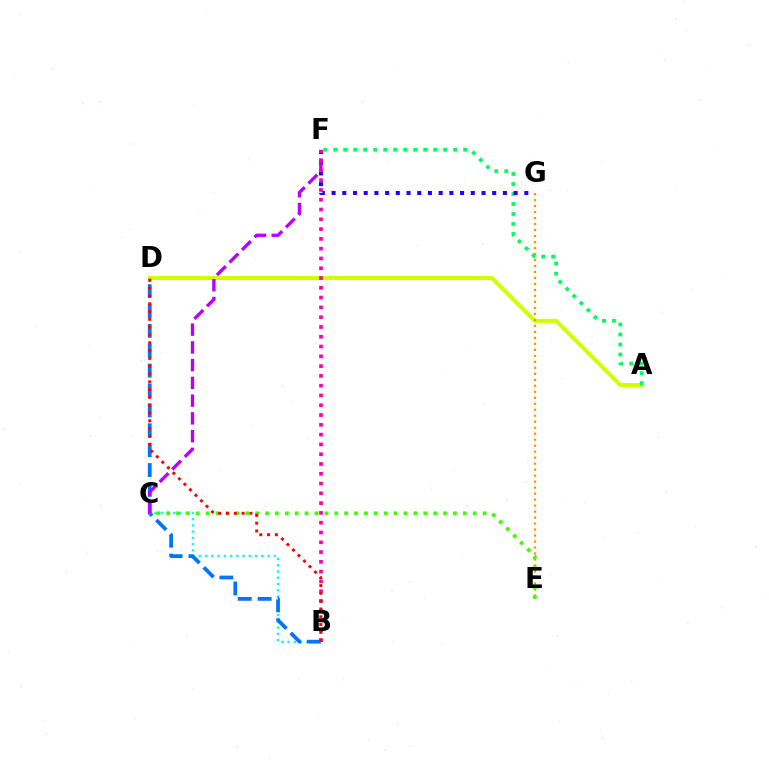{('A', 'D'): [{'color': '#d1ff00', 'line_style': 'solid', 'thickness': 2.88}], ('B', 'C'): [{'color': '#00fff6', 'line_style': 'dotted', 'thickness': 1.7}], ('E', 'G'): [{'color': '#ff9400', 'line_style': 'dotted', 'thickness': 1.63}], ('B', 'D'): [{'color': '#0074ff', 'line_style': 'dashed', 'thickness': 2.7}, {'color': '#ff0000', 'line_style': 'dotted', 'thickness': 2.12}], ('A', 'F'): [{'color': '#00ff5c', 'line_style': 'dotted', 'thickness': 2.72}], ('C', 'E'): [{'color': '#3dff00', 'line_style': 'dotted', 'thickness': 2.69}], ('F', 'G'): [{'color': '#2500ff', 'line_style': 'dotted', 'thickness': 2.91}], ('C', 'F'): [{'color': '#b900ff', 'line_style': 'dashed', 'thickness': 2.41}], ('B', 'F'): [{'color': '#ff00ac', 'line_style': 'dotted', 'thickness': 2.66}]}